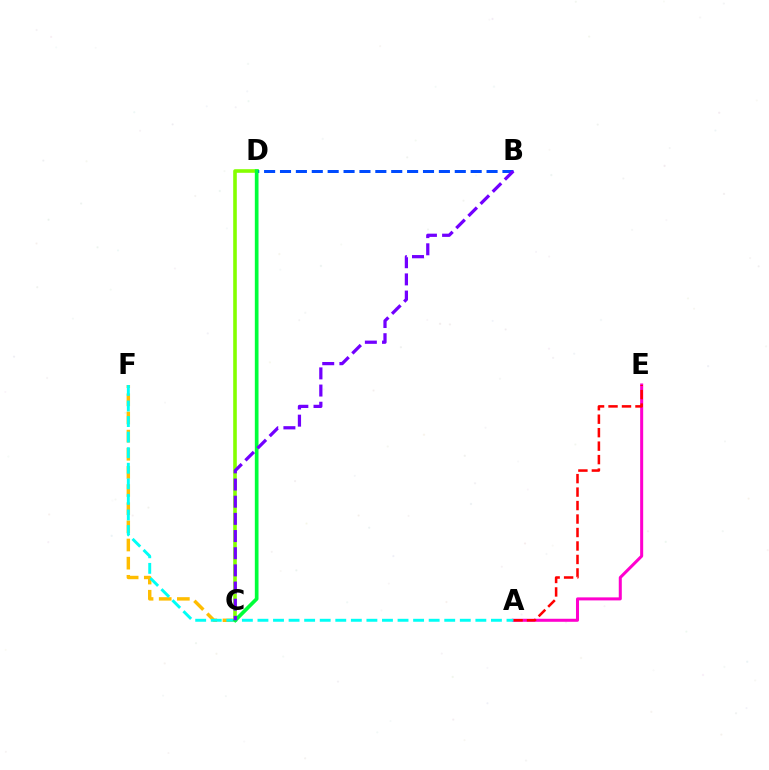{('C', 'D'): [{'color': '#84ff00', 'line_style': 'solid', 'thickness': 2.59}, {'color': '#00ff39', 'line_style': 'solid', 'thickness': 2.65}], ('A', 'E'): [{'color': '#ff00cf', 'line_style': 'solid', 'thickness': 2.18}, {'color': '#ff0000', 'line_style': 'dashed', 'thickness': 1.83}], ('C', 'F'): [{'color': '#ffbd00', 'line_style': 'dashed', 'thickness': 2.47}], ('A', 'F'): [{'color': '#00fff6', 'line_style': 'dashed', 'thickness': 2.11}], ('B', 'D'): [{'color': '#004bff', 'line_style': 'dashed', 'thickness': 2.16}], ('B', 'C'): [{'color': '#7200ff', 'line_style': 'dashed', 'thickness': 2.33}]}